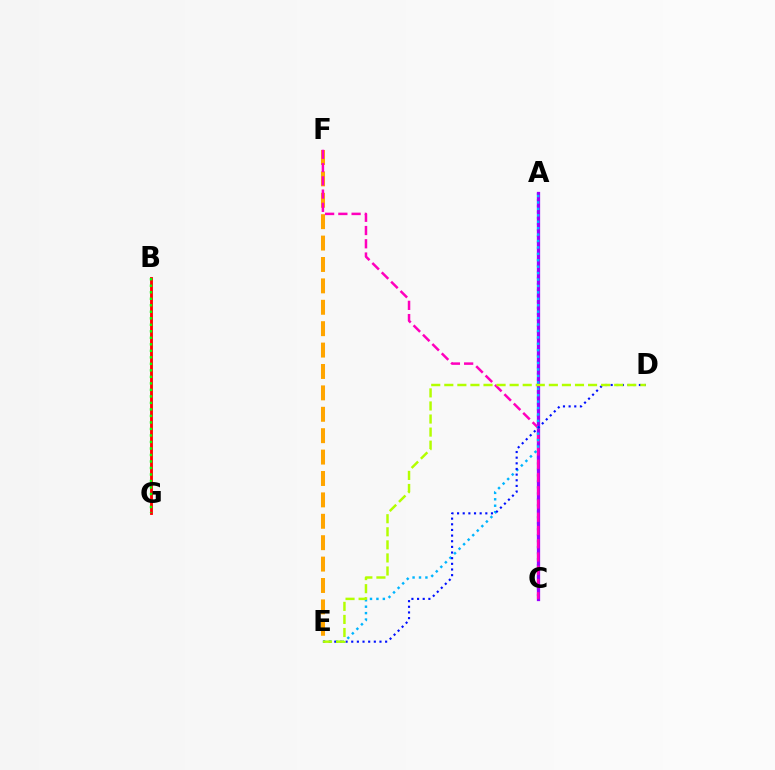{('B', 'G'): [{'color': '#ff0000', 'line_style': 'solid', 'thickness': 2.05}, {'color': '#08ff00', 'line_style': 'dotted', 'thickness': 1.77}], ('E', 'F'): [{'color': '#ffa500', 'line_style': 'dashed', 'thickness': 2.91}], ('A', 'C'): [{'color': '#00ff9d', 'line_style': 'dotted', 'thickness': 1.63}, {'color': '#9b00ff', 'line_style': 'solid', 'thickness': 2.35}], ('C', 'F'): [{'color': '#ff00bd', 'line_style': 'dashed', 'thickness': 1.8}], ('A', 'E'): [{'color': '#00b5ff', 'line_style': 'dotted', 'thickness': 1.75}], ('D', 'E'): [{'color': '#0010ff', 'line_style': 'dotted', 'thickness': 1.53}, {'color': '#b3ff00', 'line_style': 'dashed', 'thickness': 1.78}]}